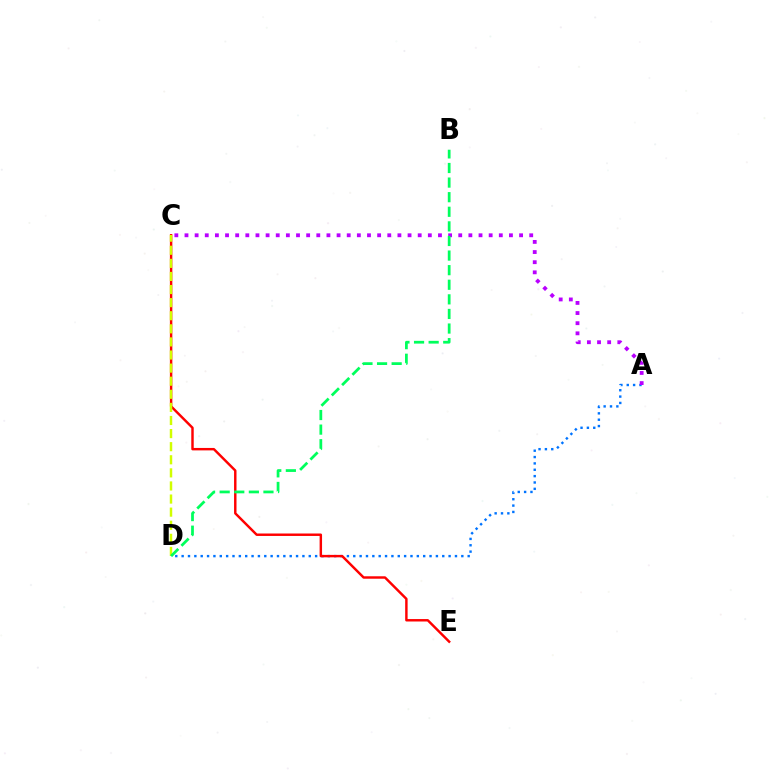{('A', 'D'): [{'color': '#0074ff', 'line_style': 'dotted', 'thickness': 1.73}], ('C', 'E'): [{'color': '#ff0000', 'line_style': 'solid', 'thickness': 1.76}], ('A', 'C'): [{'color': '#b900ff', 'line_style': 'dotted', 'thickness': 2.75}], ('C', 'D'): [{'color': '#d1ff00', 'line_style': 'dashed', 'thickness': 1.78}], ('B', 'D'): [{'color': '#00ff5c', 'line_style': 'dashed', 'thickness': 1.98}]}